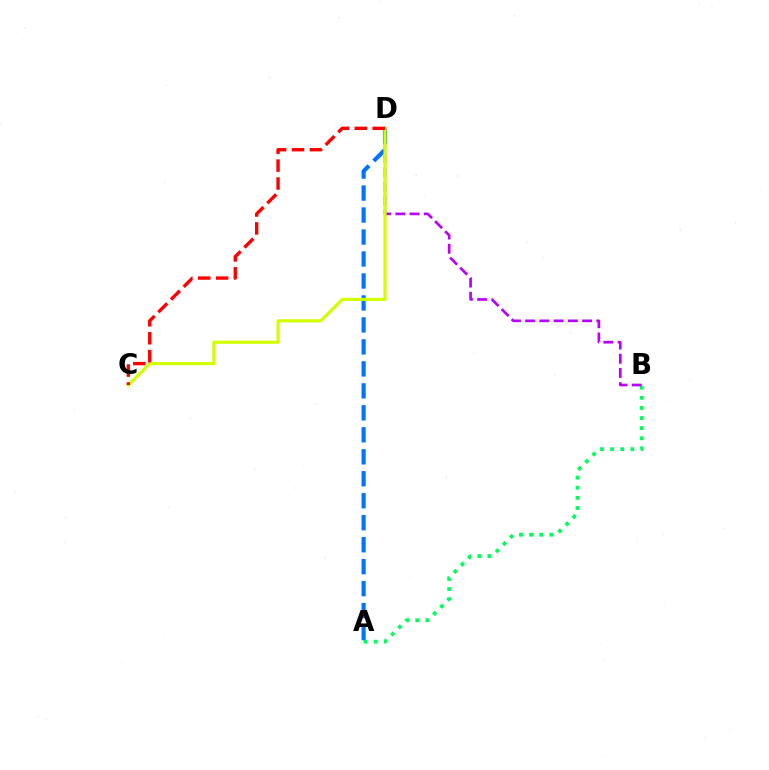{('A', 'B'): [{'color': '#00ff5c', 'line_style': 'dotted', 'thickness': 2.75}], ('B', 'D'): [{'color': '#b900ff', 'line_style': 'dashed', 'thickness': 1.93}], ('A', 'D'): [{'color': '#0074ff', 'line_style': 'dashed', 'thickness': 2.99}], ('C', 'D'): [{'color': '#d1ff00', 'line_style': 'solid', 'thickness': 2.29}, {'color': '#ff0000', 'line_style': 'dashed', 'thickness': 2.43}]}